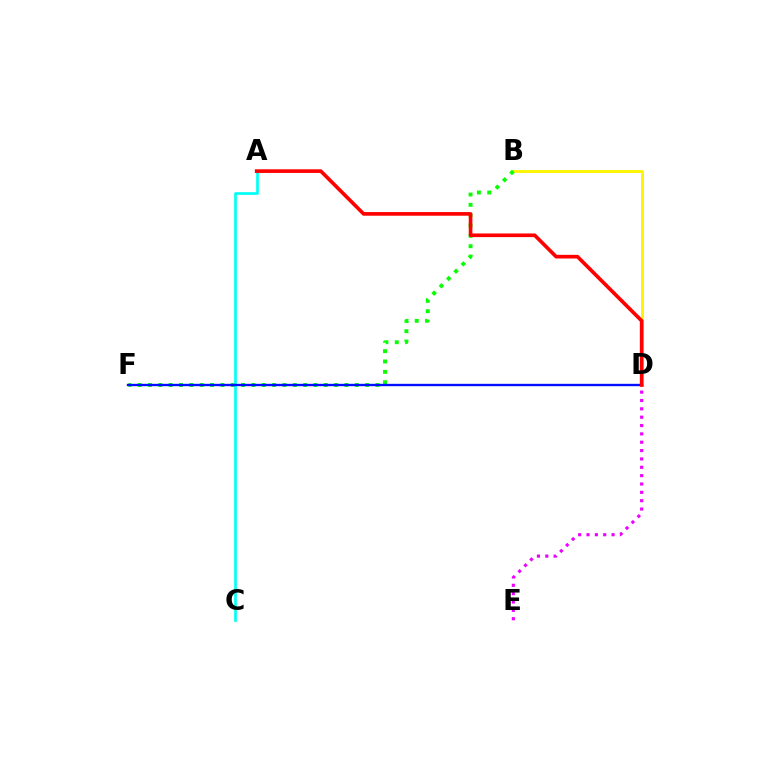{('B', 'D'): [{'color': '#fcf500', 'line_style': 'solid', 'thickness': 2.07}], ('B', 'F'): [{'color': '#08ff00', 'line_style': 'dotted', 'thickness': 2.81}], ('D', 'E'): [{'color': '#ee00ff', 'line_style': 'dotted', 'thickness': 2.27}], ('A', 'C'): [{'color': '#00fff6', 'line_style': 'solid', 'thickness': 1.93}], ('D', 'F'): [{'color': '#0010ff', 'line_style': 'solid', 'thickness': 1.71}], ('A', 'D'): [{'color': '#ff0000', 'line_style': 'solid', 'thickness': 2.63}]}